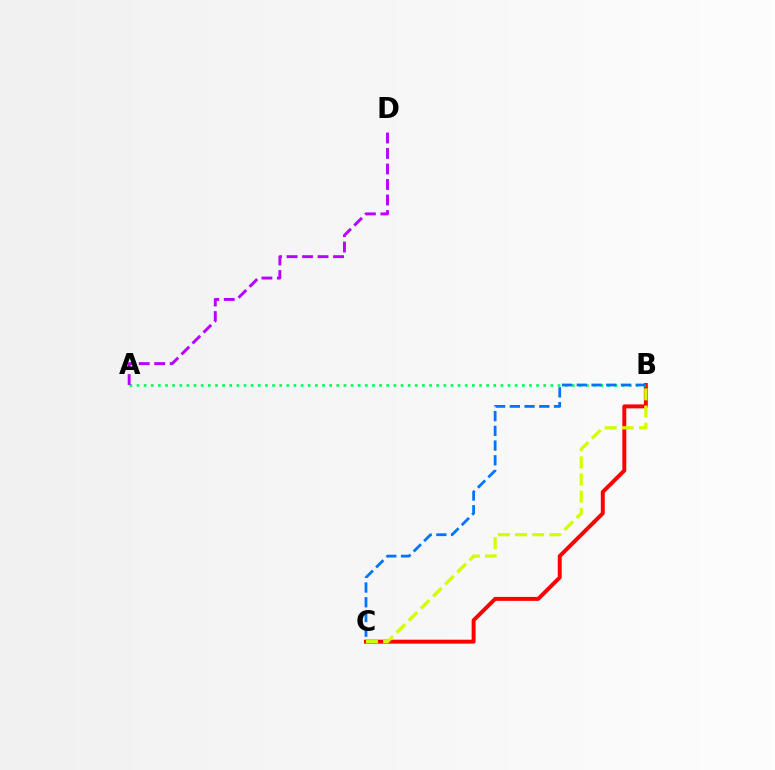{('B', 'C'): [{'color': '#ff0000', 'line_style': 'solid', 'thickness': 2.84}, {'color': '#0074ff', 'line_style': 'dashed', 'thickness': 2.0}, {'color': '#d1ff00', 'line_style': 'dashed', 'thickness': 2.33}], ('A', 'B'): [{'color': '#00ff5c', 'line_style': 'dotted', 'thickness': 1.94}], ('A', 'D'): [{'color': '#b900ff', 'line_style': 'dashed', 'thickness': 2.11}]}